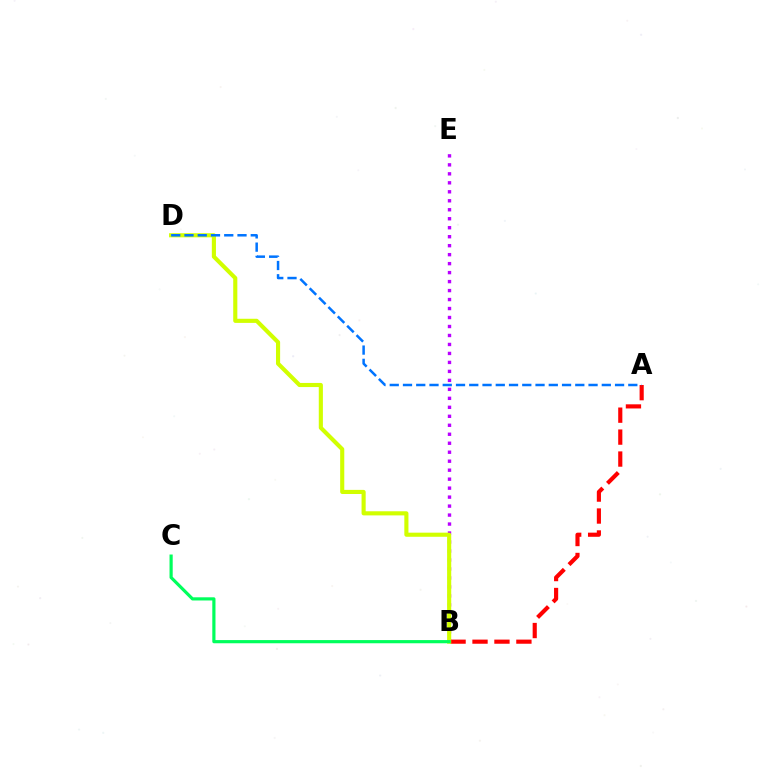{('B', 'E'): [{'color': '#b900ff', 'line_style': 'dotted', 'thickness': 2.44}], ('A', 'B'): [{'color': '#ff0000', 'line_style': 'dashed', 'thickness': 2.98}], ('B', 'D'): [{'color': '#d1ff00', 'line_style': 'solid', 'thickness': 2.97}], ('A', 'D'): [{'color': '#0074ff', 'line_style': 'dashed', 'thickness': 1.8}], ('B', 'C'): [{'color': '#00ff5c', 'line_style': 'solid', 'thickness': 2.29}]}